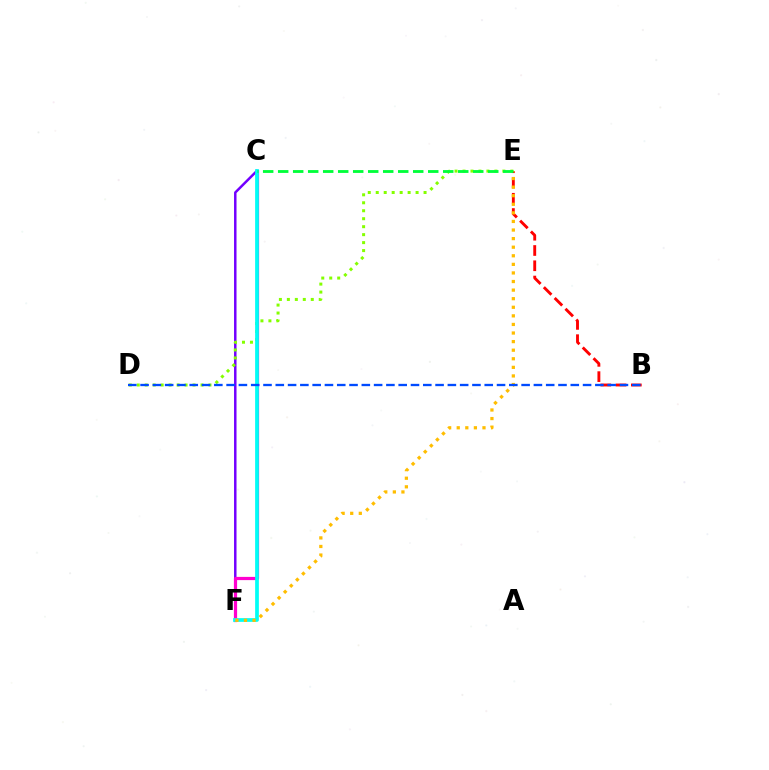{('C', 'F'): [{'color': '#7200ff', 'line_style': 'solid', 'thickness': 1.79}, {'color': '#ff00cf', 'line_style': 'solid', 'thickness': 2.32}, {'color': '#00fff6', 'line_style': 'solid', 'thickness': 2.68}], ('D', 'E'): [{'color': '#84ff00', 'line_style': 'dotted', 'thickness': 2.17}], ('B', 'E'): [{'color': '#ff0000', 'line_style': 'dashed', 'thickness': 2.07}], ('E', 'F'): [{'color': '#ffbd00', 'line_style': 'dotted', 'thickness': 2.33}], ('C', 'E'): [{'color': '#00ff39', 'line_style': 'dashed', 'thickness': 2.04}], ('B', 'D'): [{'color': '#004bff', 'line_style': 'dashed', 'thickness': 1.67}]}